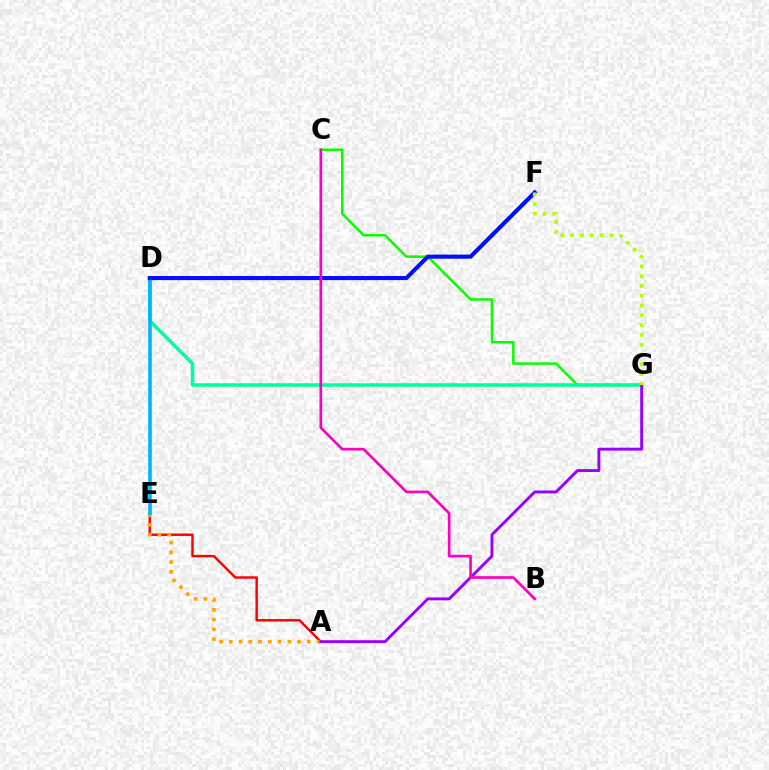{('C', 'G'): [{'color': '#08ff00', 'line_style': 'solid', 'thickness': 1.8}], ('A', 'E'): [{'color': '#ff0000', 'line_style': 'solid', 'thickness': 1.75}, {'color': '#ffa500', 'line_style': 'dotted', 'thickness': 2.65}], ('D', 'G'): [{'color': '#00ff9d', 'line_style': 'solid', 'thickness': 2.53}], ('D', 'E'): [{'color': '#00b5ff', 'line_style': 'solid', 'thickness': 2.61}], ('D', 'F'): [{'color': '#0010ff', 'line_style': 'solid', 'thickness': 2.95}], ('A', 'G'): [{'color': '#9b00ff', 'line_style': 'solid', 'thickness': 2.1}], ('B', 'C'): [{'color': '#ff00bd', 'line_style': 'solid', 'thickness': 1.93}], ('F', 'G'): [{'color': '#b3ff00', 'line_style': 'dotted', 'thickness': 2.66}]}